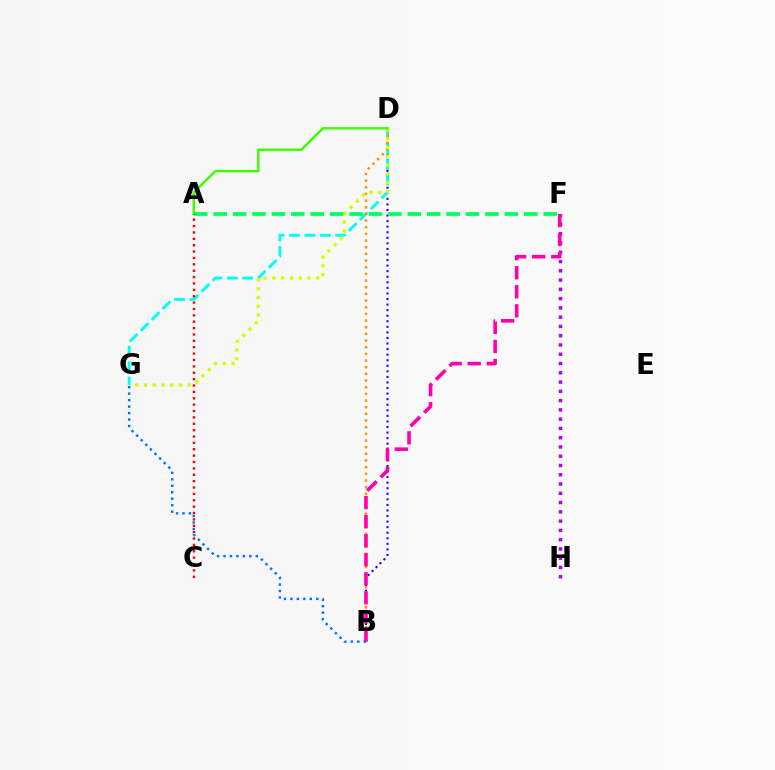{('B', 'D'): [{'color': '#2500ff', 'line_style': 'dotted', 'thickness': 1.51}, {'color': '#ff9400', 'line_style': 'dotted', 'thickness': 1.81}], ('D', 'G'): [{'color': '#00fff6', 'line_style': 'dashed', 'thickness': 2.09}, {'color': '#d1ff00', 'line_style': 'dotted', 'thickness': 2.38}], ('F', 'H'): [{'color': '#b900ff', 'line_style': 'dotted', 'thickness': 2.52}], ('B', 'F'): [{'color': '#ff00ac', 'line_style': 'dashed', 'thickness': 2.59}], ('B', 'G'): [{'color': '#0074ff', 'line_style': 'dotted', 'thickness': 1.76}], ('A', 'D'): [{'color': '#3dff00', 'line_style': 'solid', 'thickness': 1.77}], ('A', 'F'): [{'color': '#00ff5c', 'line_style': 'dashed', 'thickness': 2.64}], ('A', 'C'): [{'color': '#ff0000', 'line_style': 'dotted', 'thickness': 1.73}]}